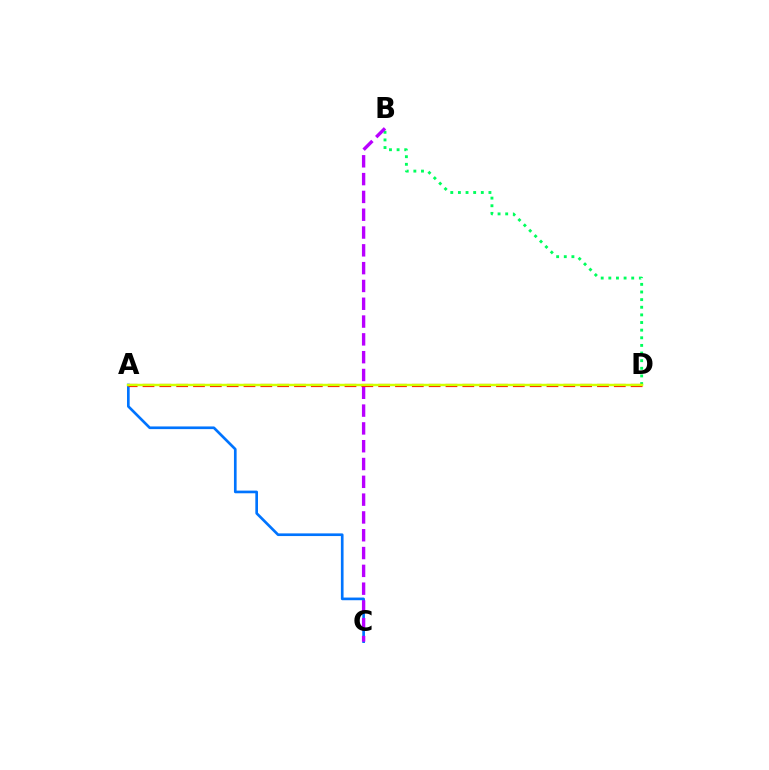{('B', 'D'): [{'color': '#00ff5c', 'line_style': 'dotted', 'thickness': 2.07}], ('A', 'C'): [{'color': '#0074ff', 'line_style': 'solid', 'thickness': 1.92}], ('B', 'C'): [{'color': '#b900ff', 'line_style': 'dashed', 'thickness': 2.42}], ('A', 'D'): [{'color': '#ff0000', 'line_style': 'dashed', 'thickness': 2.29}, {'color': '#d1ff00', 'line_style': 'solid', 'thickness': 1.77}]}